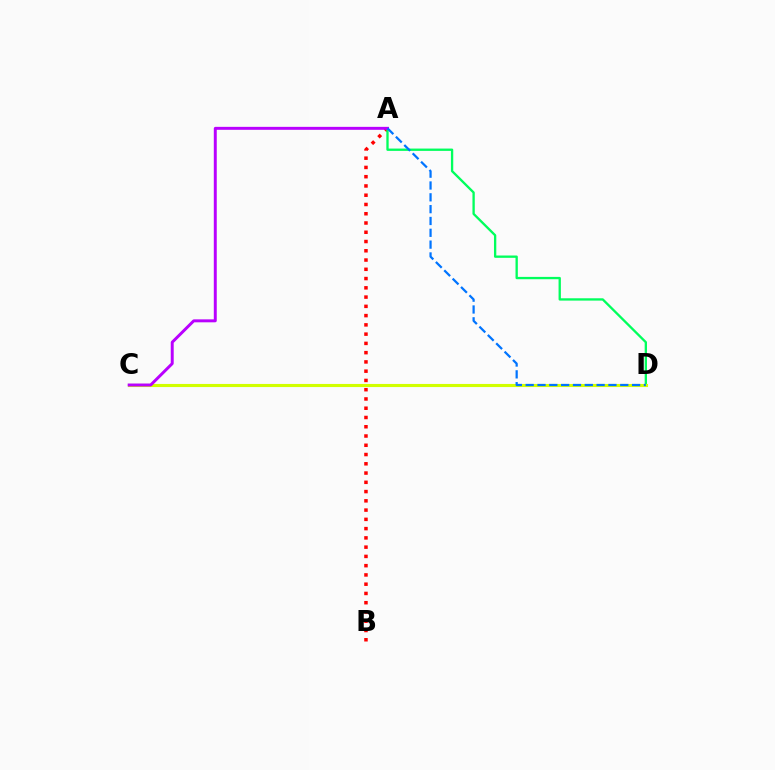{('A', 'B'): [{'color': '#ff0000', 'line_style': 'dotted', 'thickness': 2.52}], ('A', 'D'): [{'color': '#00ff5c', 'line_style': 'solid', 'thickness': 1.67}, {'color': '#0074ff', 'line_style': 'dashed', 'thickness': 1.61}], ('C', 'D'): [{'color': '#d1ff00', 'line_style': 'solid', 'thickness': 2.24}], ('A', 'C'): [{'color': '#b900ff', 'line_style': 'solid', 'thickness': 2.13}]}